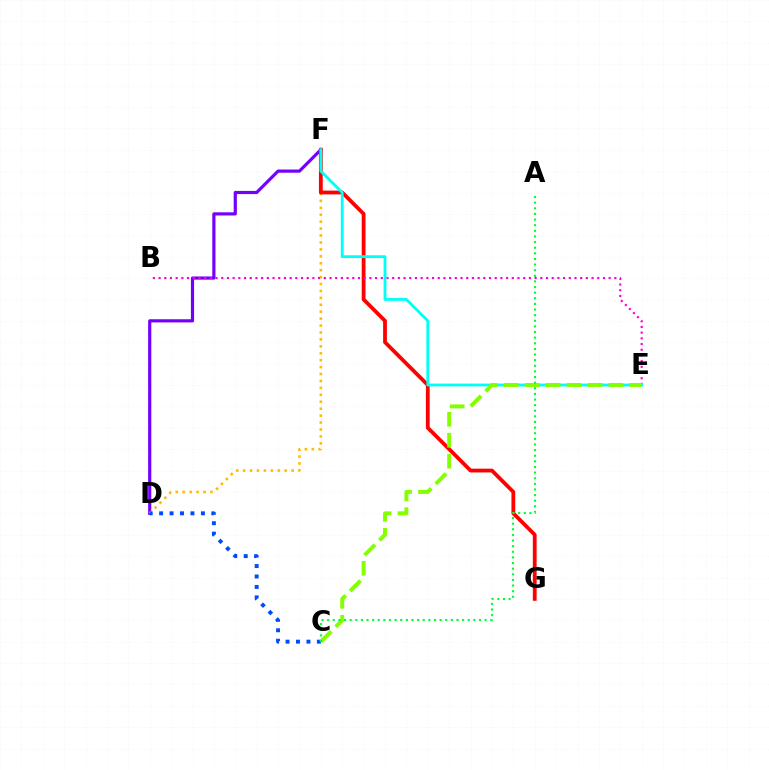{('D', 'F'): [{'color': '#7200ff', 'line_style': 'solid', 'thickness': 2.29}, {'color': '#ffbd00', 'line_style': 'dotted', 'thickness': 1.88}], ('C', 'D'): [{'color': '#004bff', 'line_style': 'dotted', 'thickness': 2.84}], ('F', 'G'): [{'color': '#ff0000', 'line_style': 'solid', 'thickness': 2.73}], ('B', 'E'): [{'color': '#ff00cf', 'line_style': 'dotted', 'thickness': 1.55}], ('E', 'F'): [{'color': '#00fff6', 'line_style': 'solid', 'thickness': 2.03}], ('C', 'E'): [{'color': '#84ff00', 'line_style': 'dashed', 'thickness': 2.85}], ('A', 'C'): [{'color': '#00ff39', 'line_style': 'dotted', 'thickness': 1.53}]}